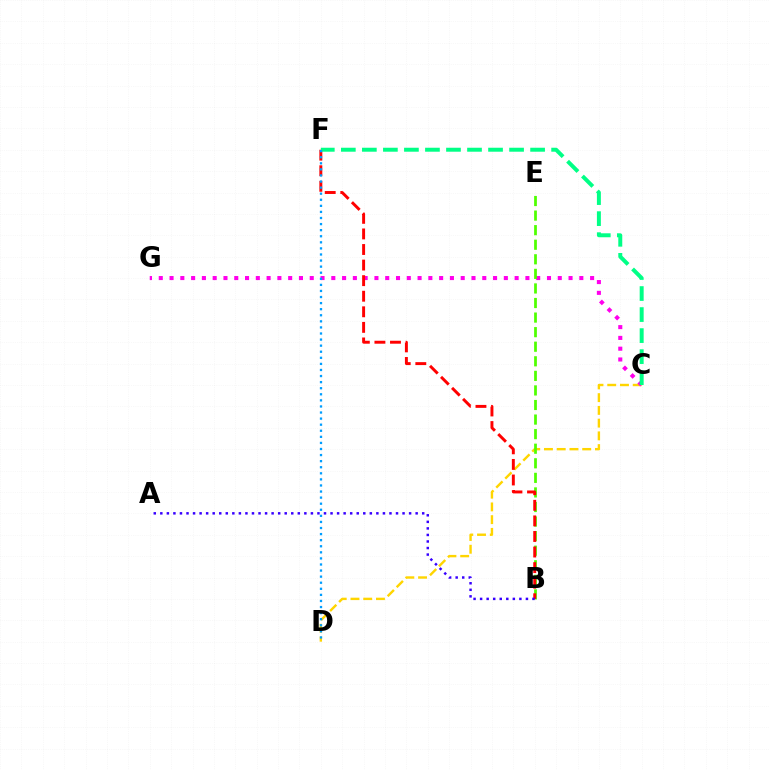{('C', 'D'): [{'color': '#ffd500', 'line_style': 'dashed', 'thickness': 1.73}], ('C', 'G'): [{'color': '#ff00ed', 'line_style': 'dotted', 'thickness': 2.93}], ('B', 'E'): [{'color': '#4fff00', 'line_style': 'dashed', 'thickness': 1.98}], ('B', 'F'): [{'color': '#ff0000', 'line_style': 'dashed', 'thickness': 2.12}], ('C', 'F'): [{'color': '#00ff86', 'line_style': 'dashed', 'thickness': 2.86}], ('A', 'B'): [{'color': '#3700ff', 'line_style': 'dotted', 'thickness': 1.78}], ('D', 'F'): [{'color': '#009eff', 'line_style': 'dotted', 'thickness': 1.65}]}